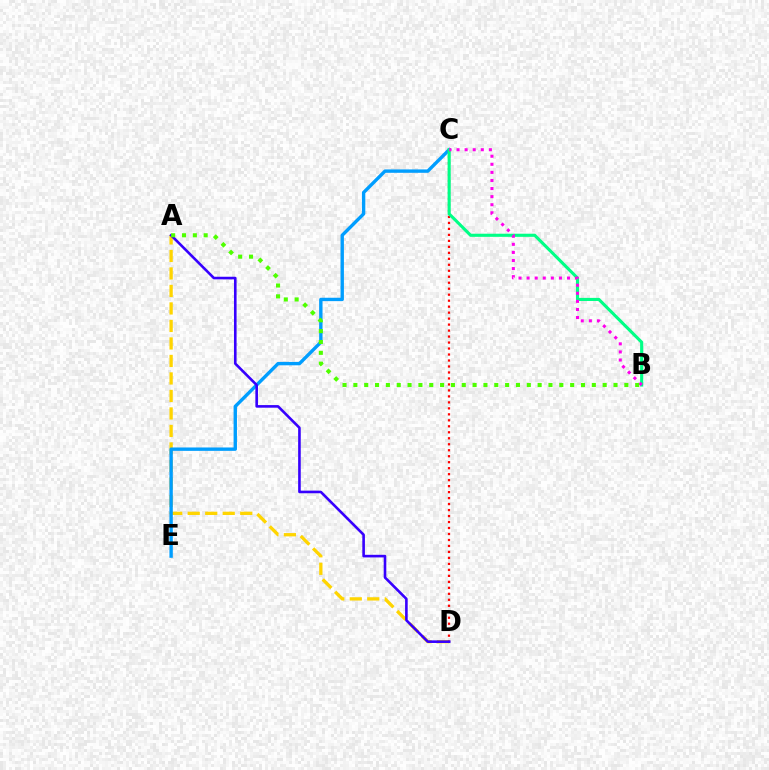{('A', 'D'): [{'color': '#ffd500', 'line_style': 'dashed', 'thickness': 2.38}, {'color': '#3700ff', 'line_style': 'solid', 'thickness': 1.88}], ('C', 'E'): [{'color': '#009eff', 'line_style': 'solid', 'thickness': 2.43}], ('C', 'D'): [{'color': '#ff0000', 'line_style': 'dotted', 'thickness': 1.63}], ('B', 'C'): [{'color': '#00ff86', 'line_style': 'solid', 'thickness': 2.24}, {'color': '#ff00ed', 'line_style': 'dotted', 'thickness': 2.2}], ('A', 'B'): [{'color': '#4fff00', 'line_style': 'dotted', 'thickness': 2.95}]}